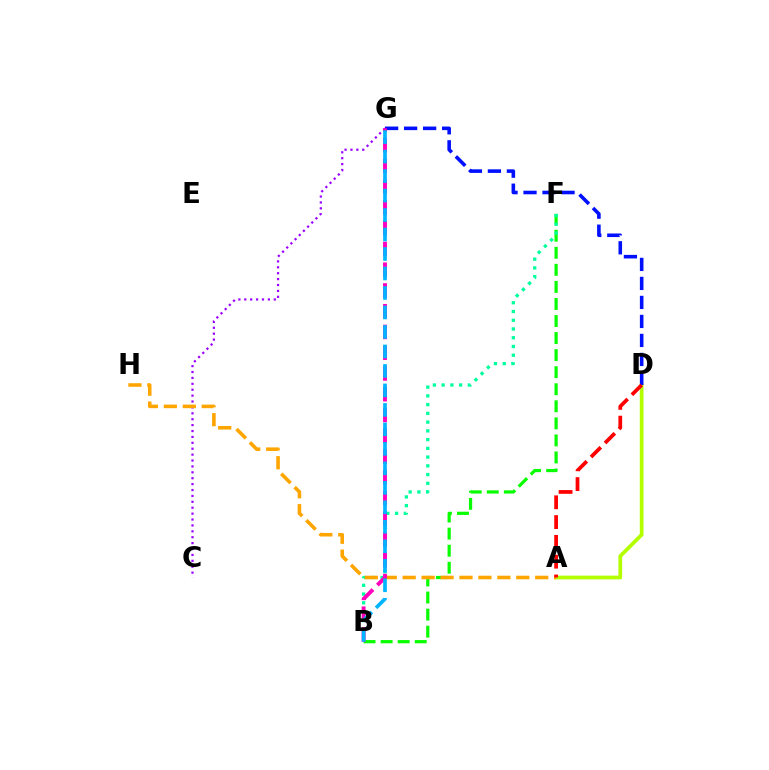{('C', 'G'): [{'color': '#9b00ff', 'line_style': 'dotted', 'thickness': 1.6}], ('B', 'F'): [{'color': '#08ff00', 'line_style': 'dashed', 'thickness': 2.32}, {'color': '#00ff9d', 'line_style': 'dotted', 'thickness': 2.38}], ('A', 'D'): [{'color': '#b3ff00', 'line_style': 'solid', 'thickness': 2.7}, {'color': '#ff0000', 'line_style': 'dashed', 'thickness': 2.69}], ('D', 'G'): [{'color': '#0010ff', 'line_style': 'dashed', 'thickness': 2.58}], ('A', 'H'): [{'color': '#ffa500', 'line_style': 'dashed', 'thickness': 2.57}], ('B', 'G'): [{'color': '#ff00bd', 'line_style': 'dashed', 'thickness': 2.82}, {'color': '#00b5ff', 'line_style': 'dashed', 'thickness': 2.65}]}